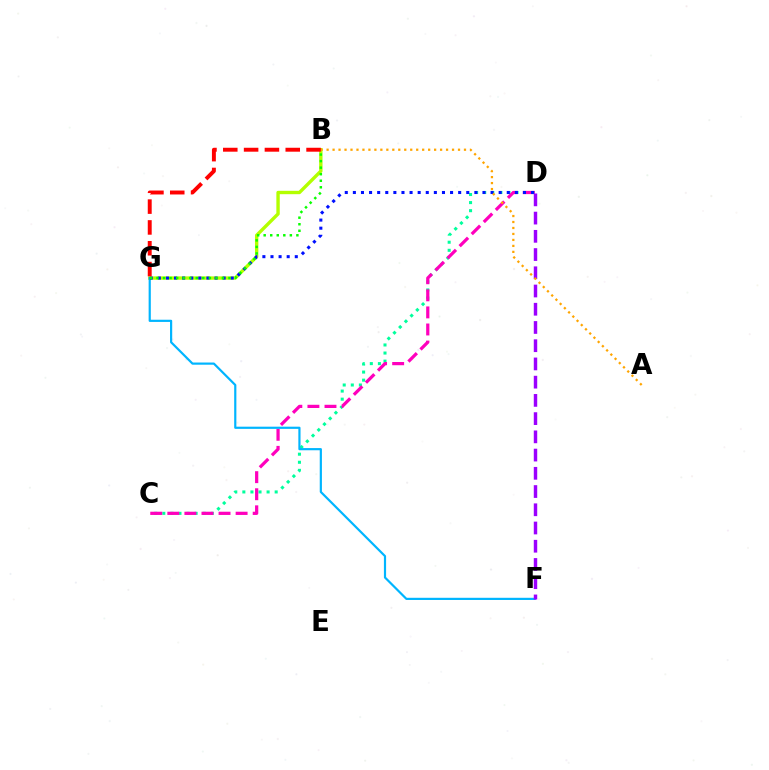{('B', 'G'): [{'color': '#b3ff00', 'line_style': 'solid', 'thickness': 2.43}, {'color': '#ff0000', 'line_style': 'dashed', 'thickness': 2.83}, {'color': '#08ff00', 'line_style': 'dotted', 'thickness': 1.78}], ('C', 'D'): [{'color': '#00ff9d', 'line_style': 'dotted', 'thickness': 2.2}, {'color': '#ff00bd', 'line_style': 'dashed', 'thickness': 2.32}], ('F', 'G'): [{'color': '#00b5ff', 'line_style': 'solid', 'thickness': 1.58}], ('D', 'G'): [{'color': '#0010ff', 'line_style': 'dotted', 'thickness': 2.2}], ('D', 'F'): [{'color': '#9b00ff', 'line_style': 'dashed', 'thickness': 2.48}], ('A', 'B'): [{'color': '#ffa500', 'line_style': 'dotted', 'thickness': 1.62}]}